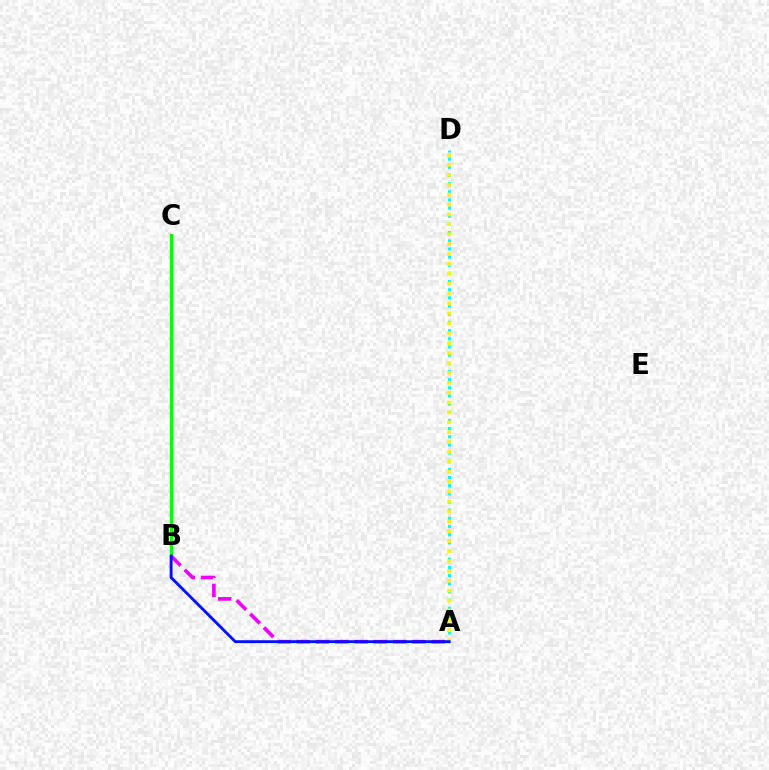{('B', 'C'): [{'color': '#ff0000', 'line_style': 'dotted', 'thickness': 2.05}, {'color': '#08ff00', 'line_style': 'solid', 'thickness': 2.39}], ('A', 'D'): [{'color': '#00fff6', 'line_style': 'dotted', 'thickness': 2.22}, {'color': '#fcf500', 'line_style': 'dotted', 'thickness': 2.69}], ('A', 'B'): [{'color': '#ee00ff', 'line_style': 'dashed', 'thickness': 2.62}, {'color': '#0010ff', 'line_style': 'solid', 'thickness': 2.07}]}